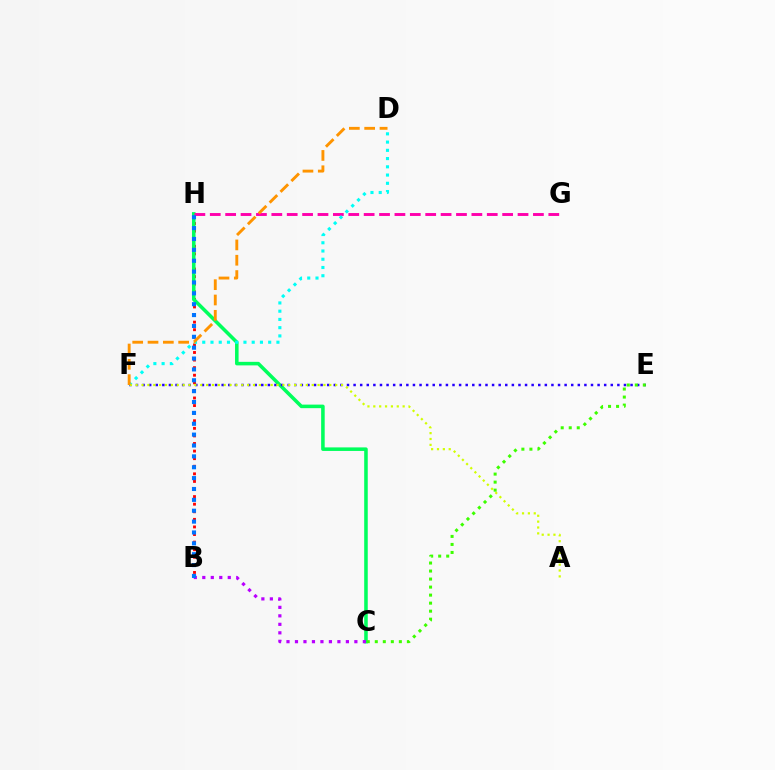{('B', 'H'): [{'color': '#ff0000', 'line_style': 'dotted', 'thickness': 2.06}, {'color': '#0074ff', 'line_style': 'dotted', 'thickness': 2.95}], ('C', 'H'): [{'color': '#00ff5c', 'line_style': 'solid', 'thickness': 2.55}], ('G', 'H'): [{'color': '#ff00ac', 'line_style': 'dashed', 'thickness': 2.09}], ('B', 'C'): [{'color': '#b900ff', 'line_style': 'dotted', 'thickness': 2.31}], ('E', 'F'): [{'color': '#2500ff', 'line_style': 'dotted', 'thickness': 1.79}], ('D', 'F'): [{'color': '#00fff6', 'line_style': 'dotted', 'thickness': 2.24}, {'color': '#ff9400', 'line_style': 'dashed', 'thickness': 2.08}], ('A', 'F'): [{'color': '#d1ff00', 'line_style': 'dotted', 'thickness': 1.59}], ('C', 'E'): [{'color': '#3dff00', 'line_style': 'dotted', 'thickness': 2.18}]}